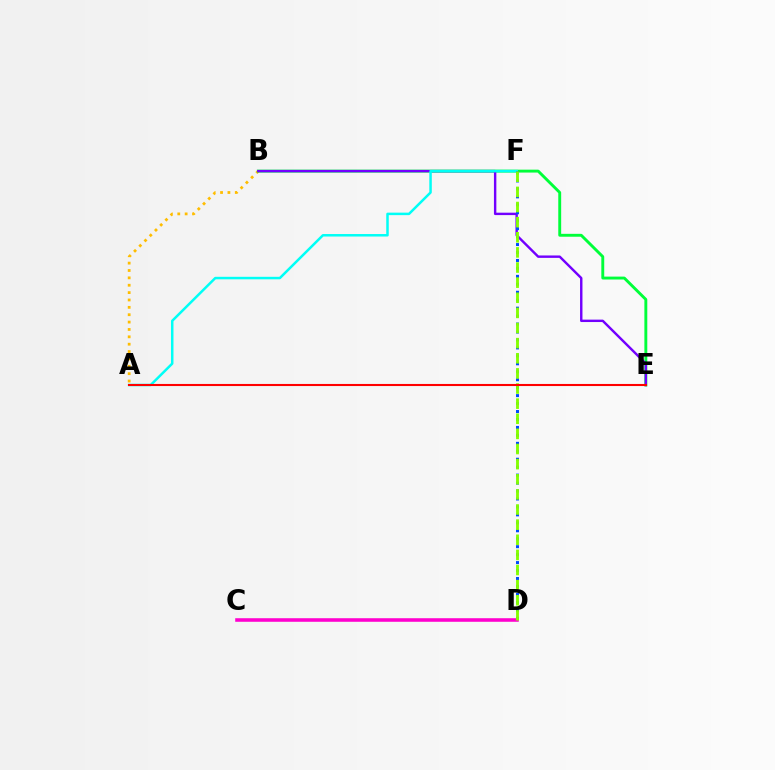{('A', 'B'): [{'color': '#ffbd00', 'line_style': 'dotted', 'thickness': 2.0}], ('B', 'E'): [{'color': '#00ff39', 'line_style': 'solid', 'thickness': 2.09}, {'color': '#7200ff', 'line_style': 'solid', 'thickness': 1.74}], ('A', 'F'): [{'color': '#00fff6', 'line_style': 'solid', 'thickness': 1.8}], ('D', 'F'): [{'color': '#004bff', 'line_style': 'dotted', 'thickness': 2.16}, {'color': '#84ff00', 'line_style': 'dashed', 'thickness': 2.05}], ('C', 'D'): [{'color': '#ff00cf', 'line_style': 'solid', 'thickness': 2.56}], ('A', 'E'): [{'color': '#ff0000', 'line_style': 'solid', 'thickness': 1.5}]}